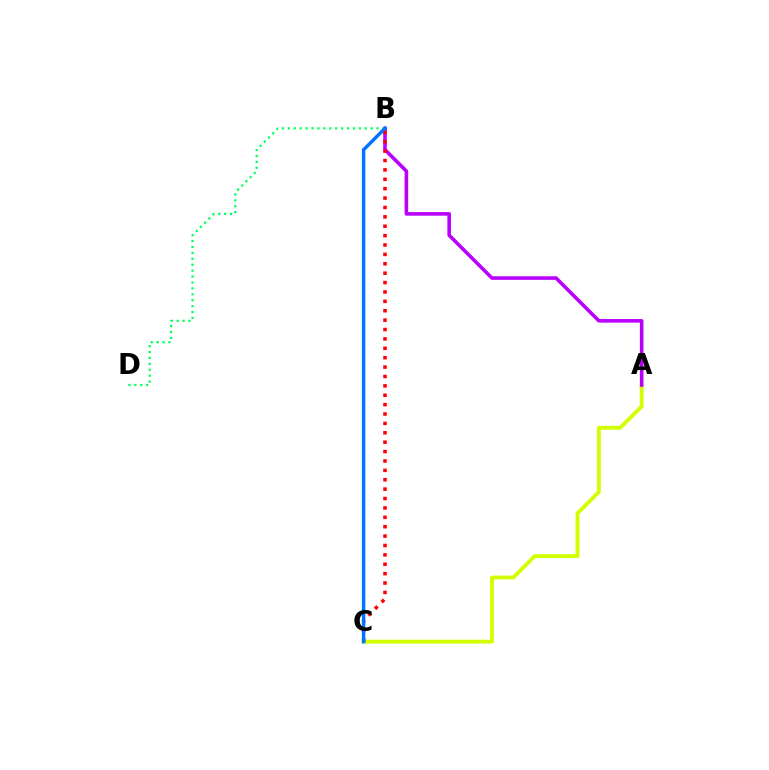{('A', 'C'): [{'color': '#d1ff00', 'line_style': 'solid', 'thickness': 2.78}], ('A', 'B'): [{'color': '#b900ff', 'line_style': 'solid', 'thickness': 2.58}], ('B', 'C'): [{'color': '#ff0000', 'line_style': 'dotted', 'thickness': 2.55}, {'color': '#0074ff', 'line_style': 'solid', 'thickness': 2.48}], ('B', 'D'): [{'color': '#00ff5c', 'line_style': 'dotted', 'thickness': 1.61}]}